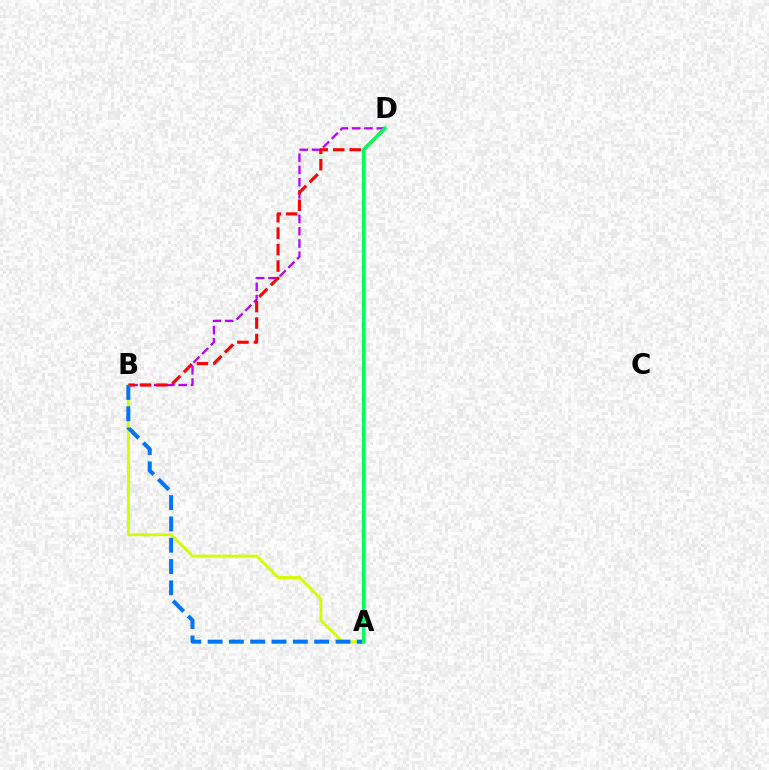{('B', 'D'): [{'color': '#b900ff', 'line_style': 'dashed', 'thickness': 1.67}, {'color': '#ff0000', 'line_style': 'dashed', 'thickness': 2.24}], ('A', 'B'): [{'color': '#d1ff00', 'line_style': 'solid', 'thickness': 2.09}, {'color': '#0074ff', 'line_style': 'dashed', 'thickness': 2.9}], ('A', 'D'): [{'color': '#00ff5c', 'line_style': 'solid', 'thickness': 2.57}]}